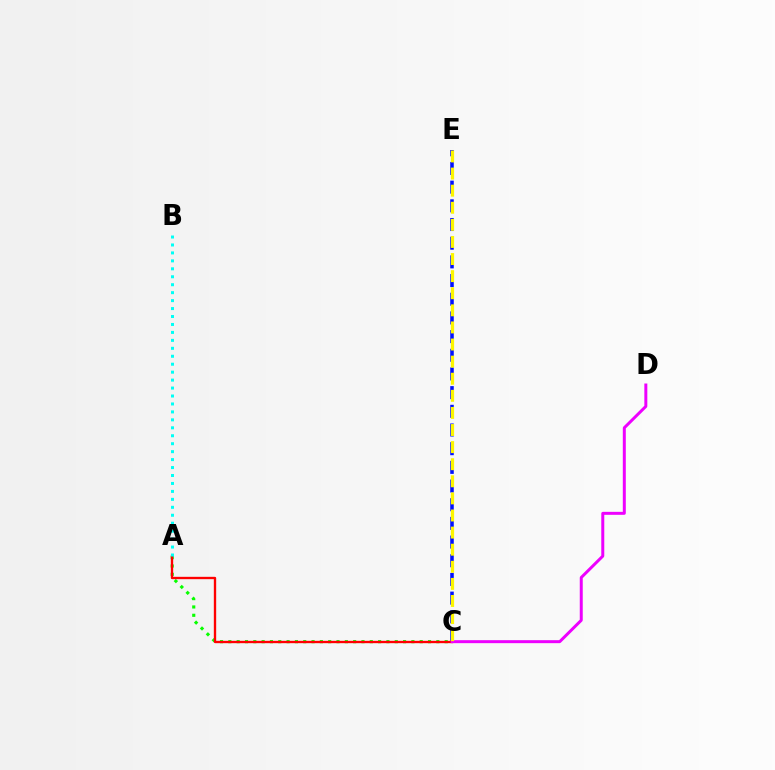{('C', 'E'): [{'color': '#0010ff', 'line_style': 'dashed', 'thickness': 2.54}, {'color': '#fcf500', 'line_style': 'dashed', 'thickness': 2.32}], ('A', 'C'): [{'color': '#08ff00', 'line_style': 'dotted', 'thickness': 2.26}, {'color': '#ff0000', 'line_style': 'solid', 'thickness': 1.69}], ('A', 'B'): [{'color': '#00fff6', 'line_style': 'dotted', 'thickness': 2.16}], ('C', 'D'): [{'color': '#ee00ff', 'line_style': 'solid', 'thickness': 2.15}]}